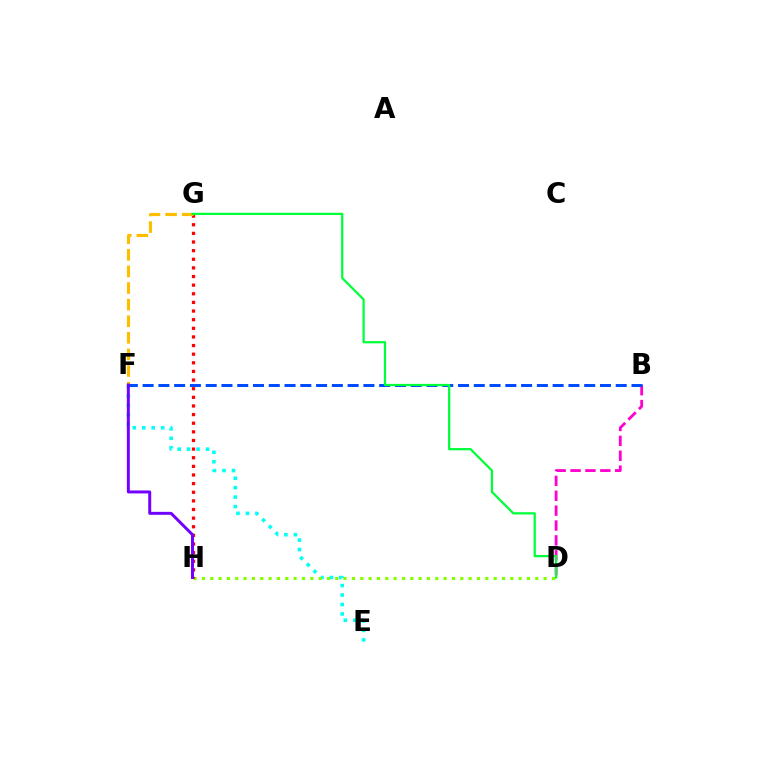{('B', 'D'): [{'color': '#ff00cf', 'line_style': 'dashed', 'thickness': 2.02}], ('E', 'F'): [{'color': '#00fff6', 'line_style': 'dotted', 'thickness': 2.57}], ('D', 'H'): [{'color': '#84ff00', 'line_style': 'dotted', 'thickness': 2.26}], ('G', 'H'): [{'color': '#ff0000', 'line_style': 'dotted', 'thickness': 2.34}], ('F', 'G'): [{'color': '#ffbd00', 'line_style': 'dashed', 'thickness': 2.25}], ('B', 'F'): [{'color': '#004bff', 'line_style': 'dashed', 'thickness': 2.14}], ('F', 'H'): [{'color': '#7200ff', 'line_style': 'solid', 'thickness': 2.14}], ('D', 'G'): [{'color': '#00ff39', 'line_style': 'solid', 'thickness': 1.61}]}